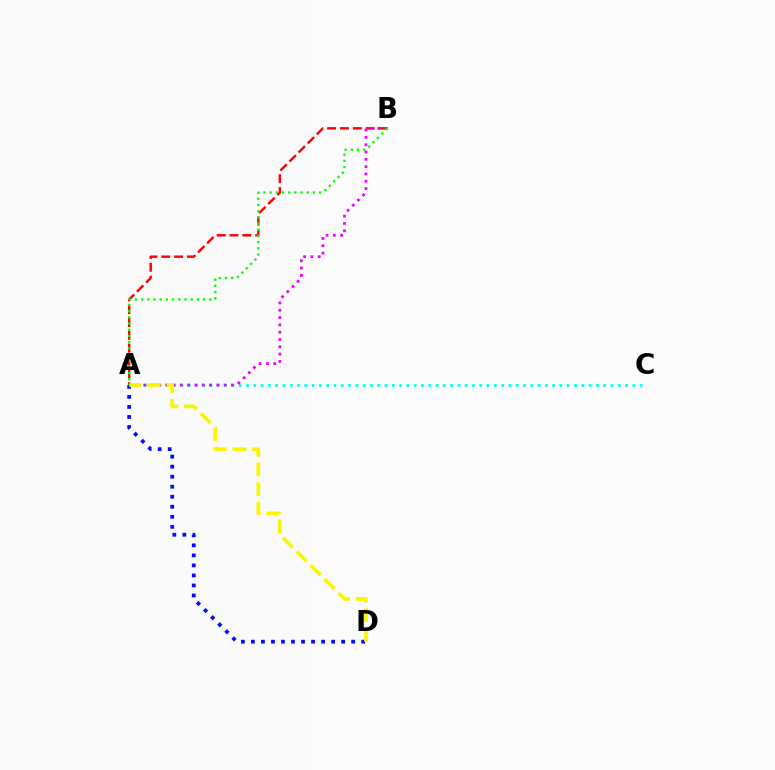{('A', 'D'): [{'color': '#0010ff', 'line_style': 'dotted', 'thickness': 2.72}, {'color': '#fcf500', 'line_style': 'dashed', 'thickness': 2.66}], ('A', 'B'): [{'color': '#ff0000', 'line_style': 'dashed', 'thickness': 1.74}, {'color': '#ee00ff', 'line_style': 'dotted', 'thickness': 1.99}, {'color': '#08ff00', 'line_style': 'dotted', 'thickness': 1.68}], ('A', 'C'): [{'color': '#00fff6', 'line_style': 'dotted', 'thickness': 1.98}]}